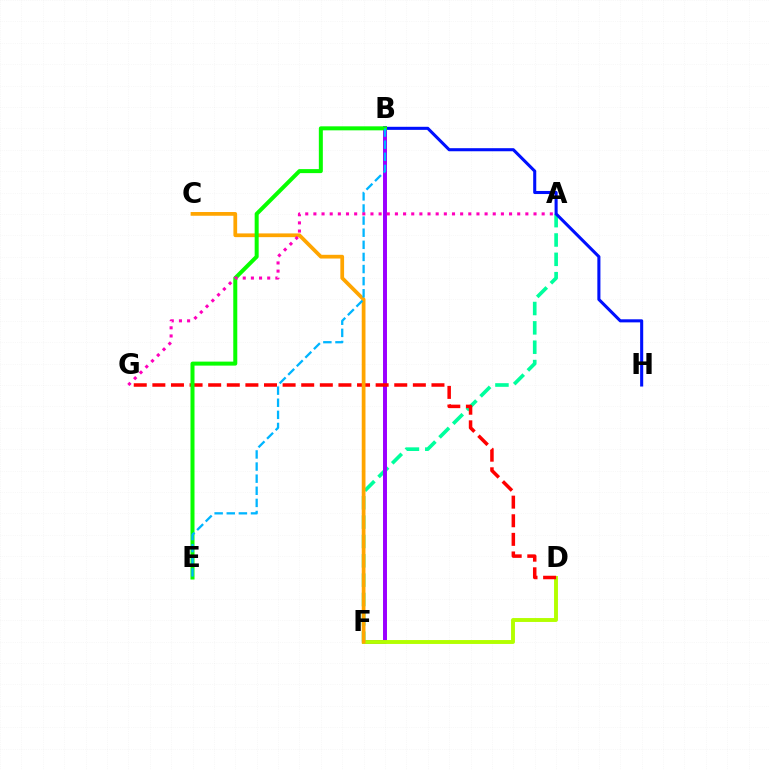{('A', 'F'): [{'color': '#00ff9d', 'line_style': 'dashed', 'thickness': 2.63}], ('B', 'F'): [{'color': '#9b00ff', 'line_style': 'solid', 'thickness': 2.86}], ('D', 'F'): [{'color': '#b3ff00', 'line_style': 'solid', 'thickness': 2.81}], ('D', 'G'): [{'color': '#ff0000', 'line_style': 'dashed', 'thickness': 2.53}], ('B', 'H'): [{'color': '#0010ff', 'line_style': 'solid', 'thickness': 2.21}], ('C', 'F'): [{'color': '#ffa500', 'line_style': 'solid', 'thickness': 2.69}], ('B', 'E'): [{'color': '#08ff00', 'line_style': 'solid', 'thickness': 2.88}, {'color': '#00b5ff', 'line_style': 'dashed', 'thickness': 1.65}], ('A', 'G'): [{'color': '#ff00bd', 'line_style': 'dotted', 'thickness': 2.22}]}